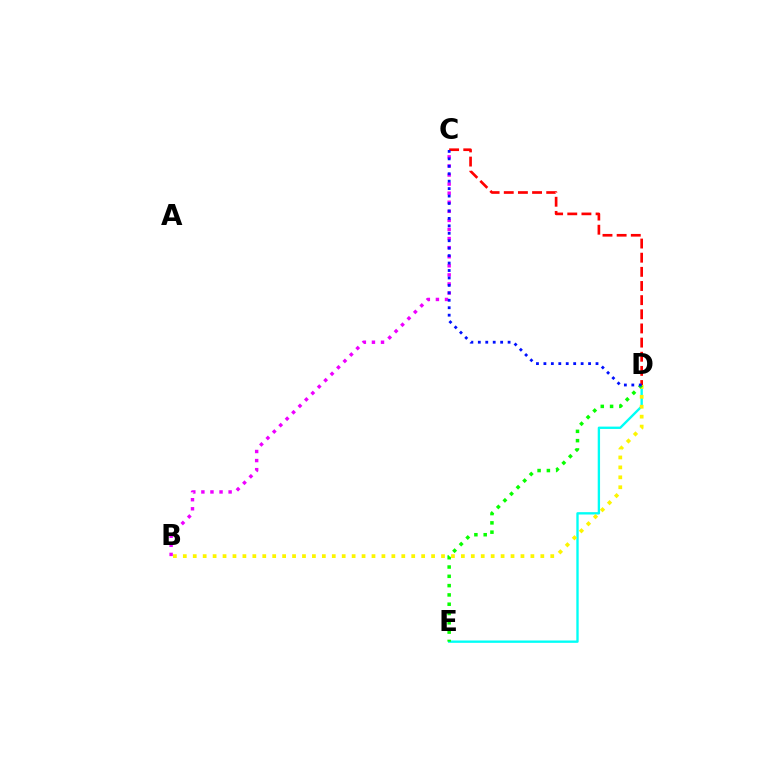{('B', 'C'): [{'color': '#ee00ff', 'line_style': 'dotted', 'thickness': 2.47}], ('D', 'E'): [{'color': '#00fff6', 'line_style': 'solid', 'thickness': 1.69}, {'color': '#08ff00', 'line_style': 'dotted', 'thickness': 2.53}], ('B', 'D'): [{'color': '#fcf500', 'line_style': 'dotted', 'thickness': 2.7}], ('C', 'D'): [{'color': '#ff0000', 'line_style': 'dashed', 'thickness': 1.92}, {'color': '#0010ff', 'line_style': 'dotted', 'thickness': 2.02}]}